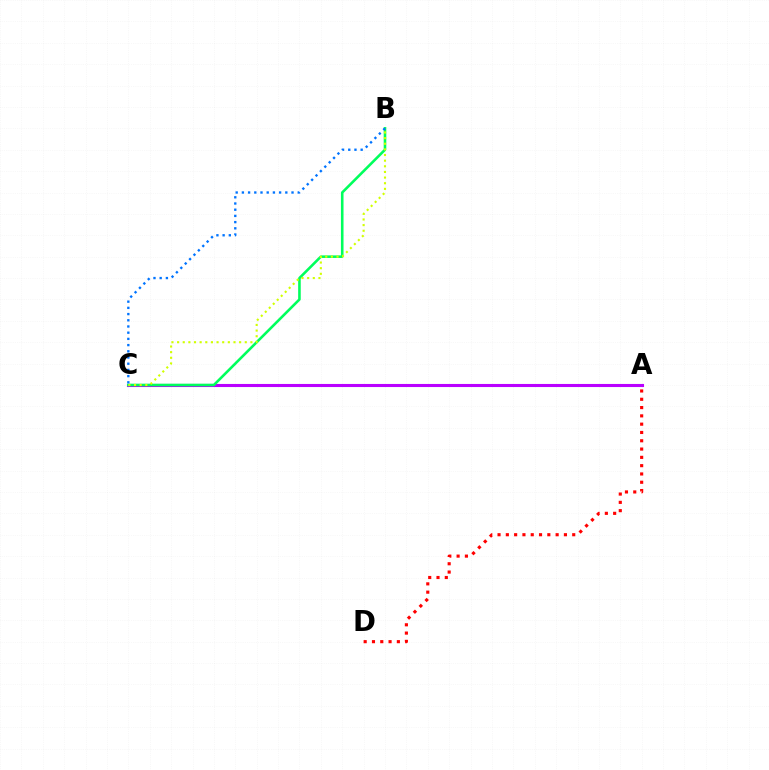{('A', 'C'): [{'color': '#b900ff', 'line_style': 'solid', 'thickness': 2.22}], ('B', 'C'): [{'color': '#00ff5c', 'line_style': 'solid', 'thickness': 1.87}, {'color': '#0074ff', 'line_style': 'dotted', 'thickness': 1.69}, {'color': '#d1ff00', 'line_style': 'dotted', 'thickness': 1.53}], ('A', 'D'): [{'color': '#ff0000', 'line_style': 'dotted', 'thickness': 2.25}]}